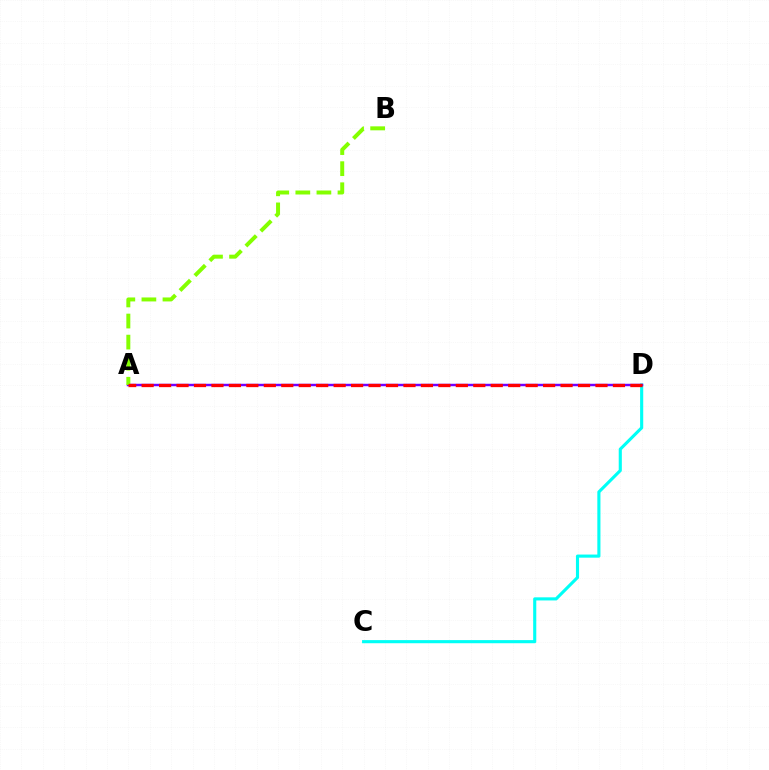{('C', 'D'): [{'color': '#00fff6', 'line_style': 'solid', 'thickness': 2.24}], ('A', 'D'): [{'color': '#7200ff', 'line_style': 'solid', 'thickness': 1.77}, {'color': '#ff0000', 'line_style': 'dashed', 'thickness': 2.37}], ('A', 'B'): [{'color': '#84ff00', 'line_style': 'dashed', 'thickness': 2.86}]}